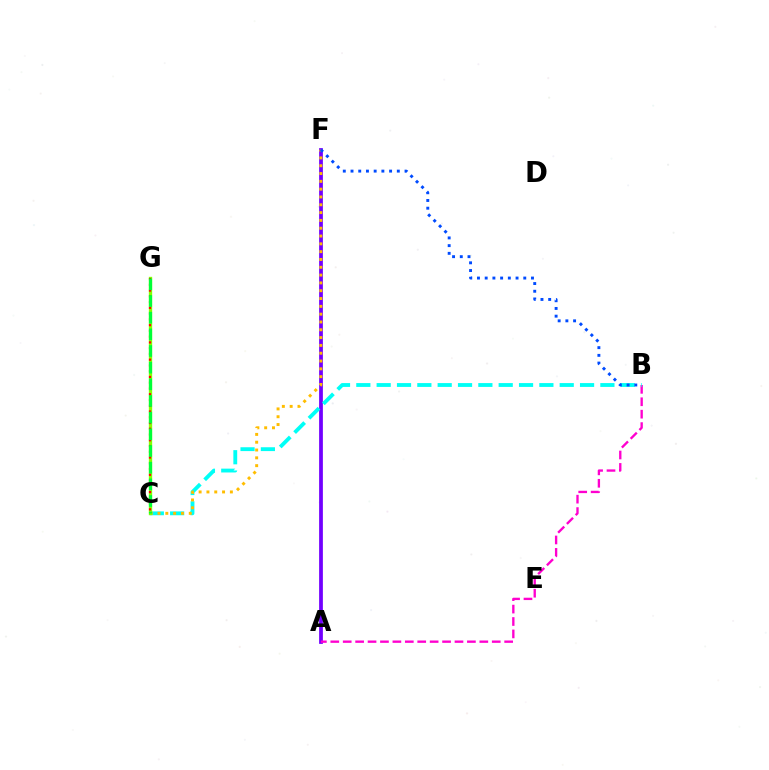{('A', 'F'): [{'color': '#7200ff', 'line_style': 'solid', 'thickness': 2.71}], ('A', 'B'): [{'color': '#ff00cf', 'line_style': 'dashed', 'thickness': 1.69}], ('B', 'C'): [{'color': '#00fff6', 'line_style': 'dashed', 'thickness': 2.76}], ('C', 'F'): [{'color': '#ffbd00', 'line_style': 'dotted', 'thickness': 2.12}], ('C', 'G'): [{'color': '#84ff00', 'line_style': 'solid', 'thickness': 2.39}, {'color': '#ff0000', 'line_style': 'dotted', 'thickness': 1.56}, {'color': '#00ff39', 'line_style': 'dashed', 'thickness': 2.26}], ('B', 'F'): [{'color': '#004bff', 'line_style': 'dotted', 'thickness': 2.1}]}